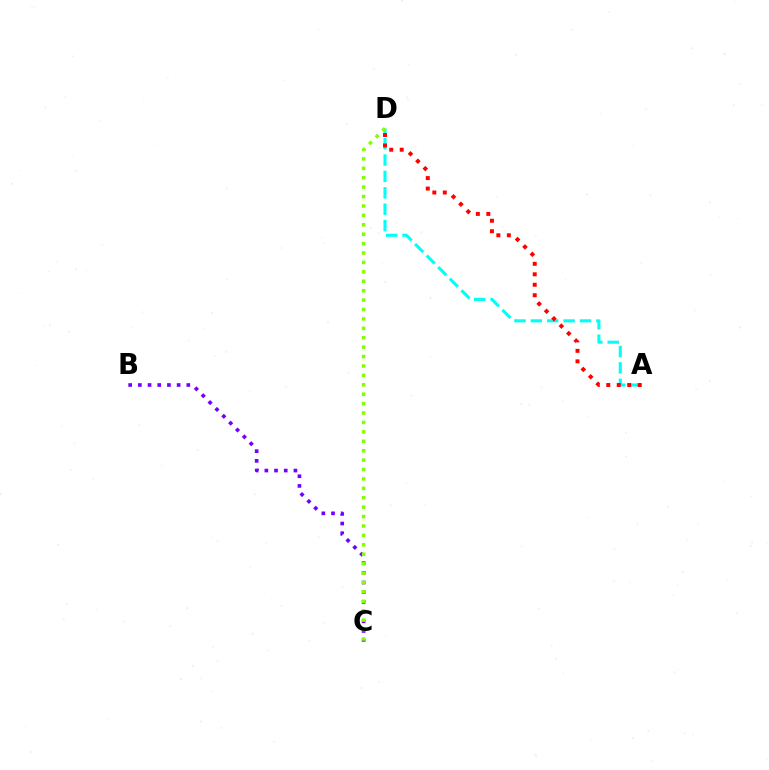{('B', 'C'): [{'color': '#7200ff', 'line_style': 'dotted', 'thickness': 2.63}], ('A', 'D'): [{'color': '#00fff6', 'line_style': 'dashed', 'thickness': 2.22}, {'color': '#ff0000', 'line_style': 'dotted', 'thickness': 2.85}], ('C', 'D'): [{'color': '#84ff00', 'line_style': 'dotted', 'thickness': 2.56}]}